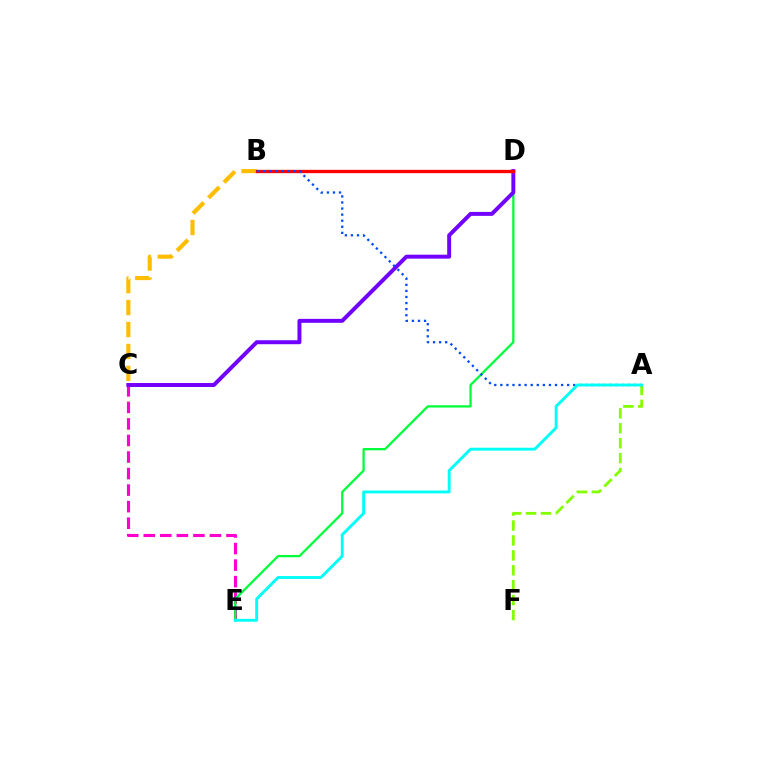{('C', 'E'): [{'color': '#ff00cf', 'line_style': 'dashed', 'thickness': 2.25}], ('D', 'E'): [{'color': '#00ff39', 'line_style': 'solid', 'thickness': 1.64}], ('B', 'C'): [{'color': '#ffbd00', 'line_style': 'dashed', 'thickness': 2.98}], ('C', 'D'): [{'color': '#7200ff', 'line_style': 'solid', 'thickness': 2.85}], ('B', 'D'): [{'color': '#ff0000', 'line_style': 'solid', 'thickness': 2.39}], ('A', 'B'): [{'color': '#004bff', 'line_style': 'dotted', 'thickness': 1.65}], ('A', 'F'): [{'color': '#84ff00', 'line_style': 'dashed', 'thickness': 2.03}], ('A', 'E'): [{'color': '#00fff6', 'line_style': 'solid', 'thickness': 2.07}]}